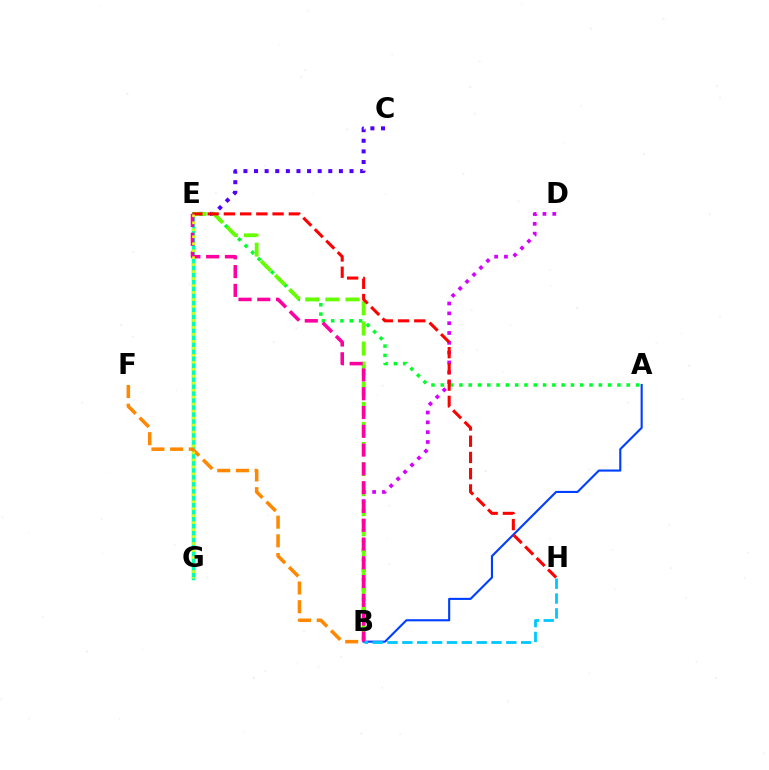{('E', 'G'): [{'color': '#00ffaf', 'line_style': 'solid', 'thickness': 2.49}, {'color': '#eeff00', 'line_style': 'dotted', 'thickness': 1.89}], ('A', 'B'): [{'color': '#003fff', 'line_style': 'solid', 'thickness': 1.52}], ('C', 'E'): [{'color': '#4f00ff', 'line_style': 'dotted', 'thickness': 2.88}], ('B', 'F'): [{'color': '#ff8800', 'line_style': 'dashed', 'thickness': 2.54}], ('B', 'D'): [{'color': '#d600ff', 'line_style': 'dotted', 'thickness': 2.67}], ('A', 'E'): [{'color': '#00ff27', 'line_style': 'dotted', 'thickness': 2.53}], ('B', 'E'): [{'color': '#66ff00', 'line_style': 'dashed', 'thickness': 2.73}, {'color': '#ff00a0', 'line_style': 'dashed', 'thickness': 2.55}], ('E', 'H'): [{'color': '#ff0000', 'line_style': 'dashed', 'thickness': 2.21}], ('B', 'H'): [{'color': '#00c7ff', 'line_style': 'dashed', 'thickness': 2.02}]}